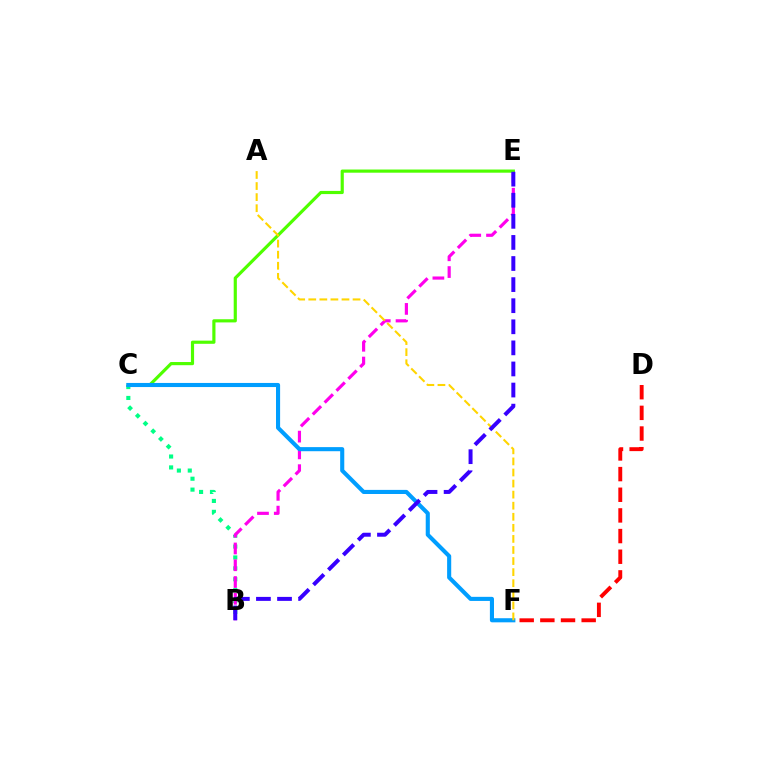{('B', 'C'): [{'color': '#00ff86', 'line_style': 'dotted', 'thickness': 2.96}], ('B', 'E'): [{'color': '#ff00ed', 'line_style': 'dashed', 'thickness': 2.28}, {'color': '#3700ff', 'line_style': 'dashed', 'thickness': 2.86}], ('C', 'E'): [{'color': '#4fff00', 'line_style': 'solid', 'thickness': 2.28}], ('C', 'F'): [{'color': '#009eff', 'line_style': 'solid', 'thickness': 2.95}], ('D', 'F'): [{'color': '#ff0000', 'line_style': 'dashed', 'thickness': 2.81}], ('A', 'F'): [{'color': '#ffd500', 'line_style': 'dashed', 'thickness': 1.5}]}